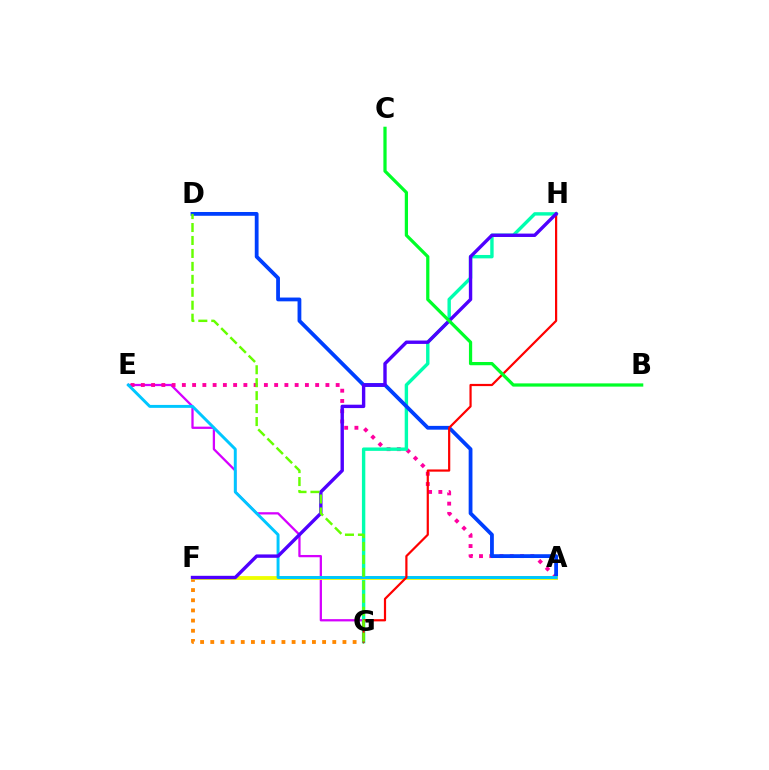{('F', 'G'): [{'color': '#ff8800', 'line_style': 'dotted', 'thickness': 2.76}], ('E', 'G'): [{'color': '#d600ff', 'line_style': 'solid', 'thickness': 1.64}], ('A', 'E'): [{'color': '#ff00a0', 'line_style': 'dotted', 'thickness': 2.79}, {'color': '#00c7ff', 'line_style': 'solid', 'thickness': 2.11}], ('G', 'H'): [{'color': '#00ffaf', 'line_style': 'solid', 'thickness': 2.44}, {'color': '#ff0000', 'line_style': 'solid', 'thickness': 1.59}], ('A', 'D'): [{'color': '#003fff', 'line_style': 'solid', 'thickness': 2.73}], ('A', 'F'): [{'color': '#eeff00', 'line_style': 'solid', 'thickness': 2.75}], ('F', 'H'): [{'color': '#4f00ff', 'line_style': 'solid', 'thickness': 2.44}], ('D', 'G'): [{'color': '#66ff00', 'line_style': 'dashed', 'thickness': 1.76}], ('B', 'C'): [{'color': '#00ff27', 'line_style': 'solid', 'thickness': 2.33}]}